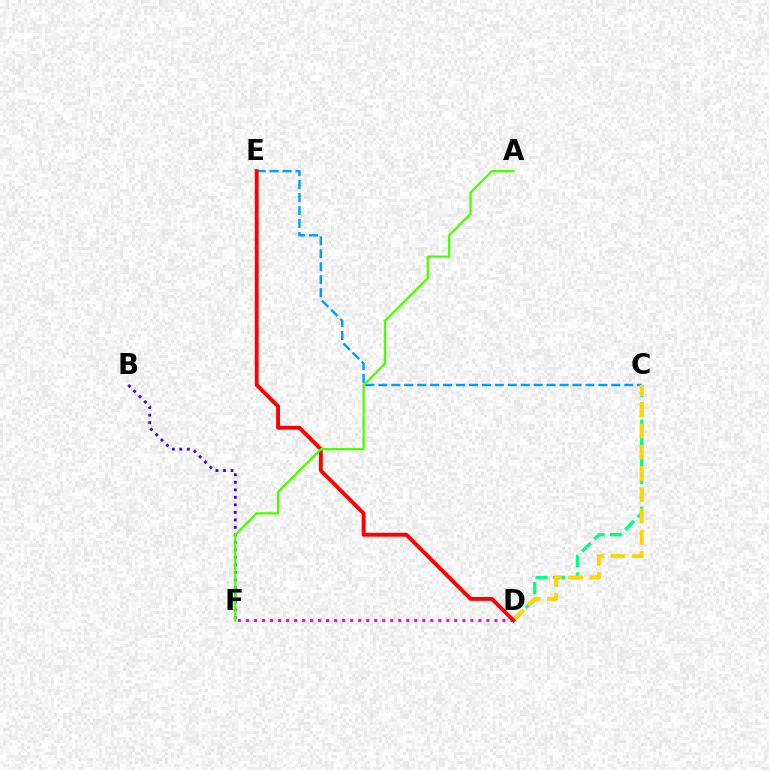{('C', 'D'): [{'color': '#00ff86', 'line_style': 'dashed', 'thickness': 2.37}, {'color': '#ffd500', 'line_style': 'dashed', 'thickness': 2.89}], ('C', 'E'): [{'color': '#009eff', 'line_style': 'dashed', 'thickness': 1.76}], ('B', 'F'): [{'color': '#3700ff', 'line_style': 'dotted', 'thickness': 2.04}], ('D', 'F'): [{'color': '#ff00ed', 'line_style': 'dotted', 'thickness': 2.18}], ('D', 'E'): [{'color': '#ff0000', 'line_style': 'solid', 'thickness': 2.8}], ('A', 'F'): [{'color': '#4fff00', 'line_style': 'solid', 'thickness': 1.66}]}